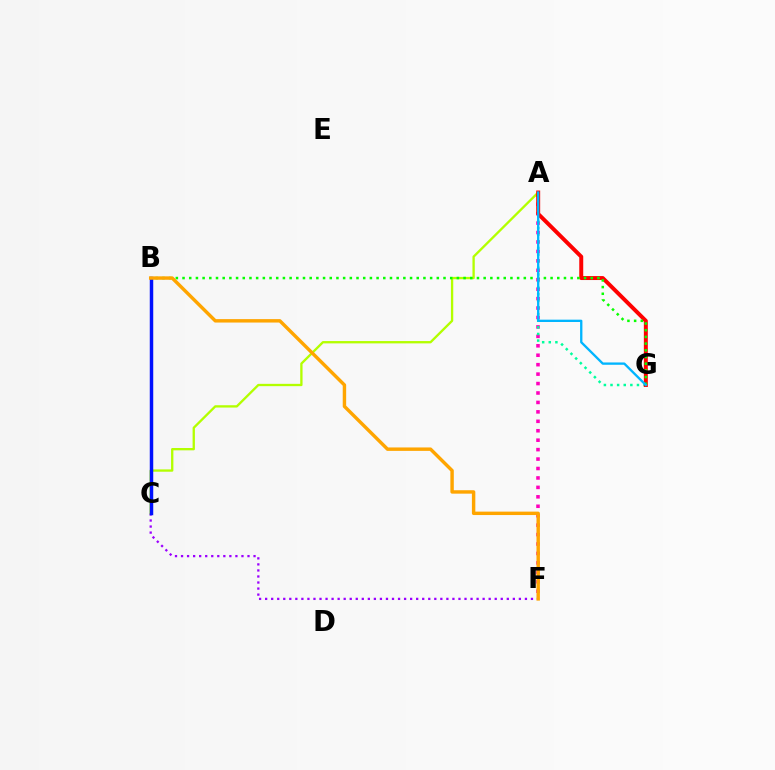{('C', 'F'): [{'color': '#9b00ff', 'line_style': 'dotted', 'thickness': 1.64}], ('A', 'F'): [{'color': '#ff00bd', 'line_style': 'dotted', 'thickness': 2.56}], ('A', 'C'): [{'color': '#b3ff00', 'line_style': 'solid', 'thickness': 1.67}], ('A', 'G'): [{'color': '#00ff9d', 'line_style': 'dotted', 'thickness': 1.8}, {'color': '#ff0000', 'line_style': 'solid', 'thickness': 2.85}, {'color': '#00b5ff', 'line_style': 'solid', 'thickness': 1.67}], ('B', 'G'): [{'color': '#08ff00', 'line_style': 'dotted', 'thickness': 1.82}], ('B', 'C'): [{'color': '#0010ff', 'line_style': 'solid', 'thickness': 2.5}], ('B', 'F'): [{'color': '#ffa500', 'line_style': 'solid', 'thickness': 2.47}]}